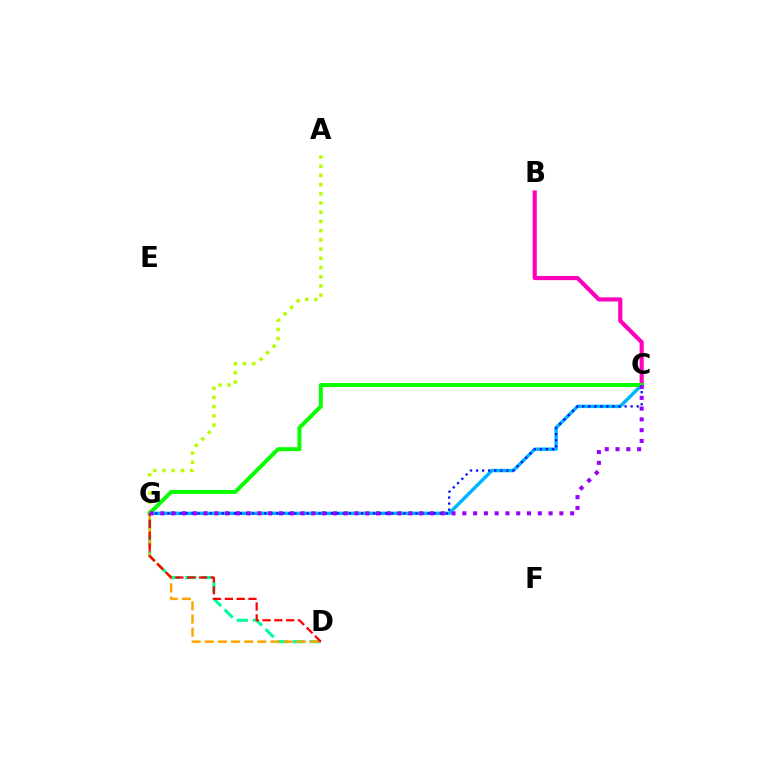{('C', 'G'): [{'color': '#00b5ff', 'line_style': 'solid', 'thickness': 2.48}, {'color': '#0010ff', 'line_style': 'dotted', 'thickness': 1.64}, {'color': '#08ff00', 'line_style': 'solid', 'thickness': 2.85}, {'color': '#9b00ff', 'line_style': 'dotted', 'thickness': 2.93}], ('D', 'G'): [{'color': '#00ff9d', 'line_style': 'dashed', 'thickness': 2.22}, {'color': '#ffa500', 'line_style': 'dashed', 'thickness': 1.78}, {'color': '#ff0000', 'line_style': 'dashed', 'thickness': 1.6}], ('A', 'G'): [{'color': '#b3ff00', 'line_style': 'dotted', 'thickness': 2.5}], ('B', 'C'): [{'color': '#ff00bd', 'line_style': 'solid', 'thickness': 2.98}]}